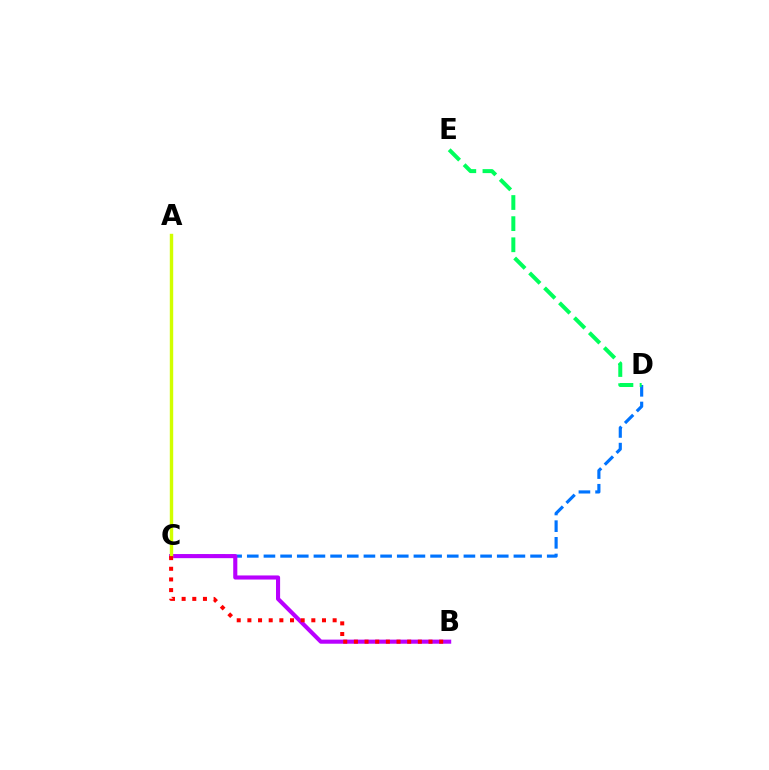{('C', 'D'): [{'color': '#0074ff', 'line_style': 'dashed', 'thickness': 2.26}], ('B', 'C'): [{'color': '#b900ff', 'line_style': 'solid', 'thickness': 2.95}, {'color': '#ff0000', 'line_style': 'dotted', 'thickness': 2.9}], ('A', 'C'): [{'color': '#d1ff00', 'line_style': 'solid', 'thickness': 2.46}], ('D', 'E'): [{'color': '#00ff5c', 'line_style': 'dashed', 'thickness': 2.87}]}